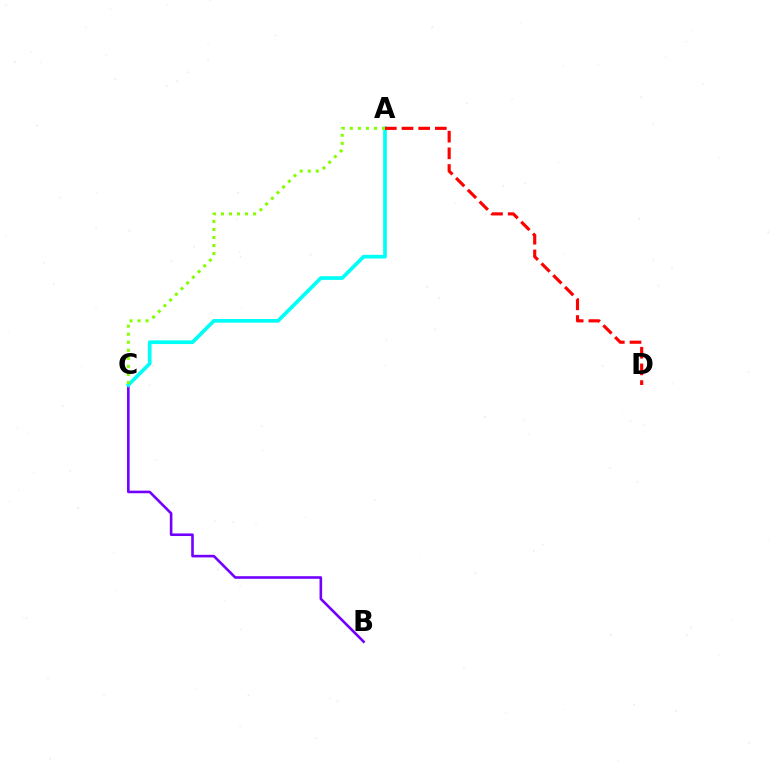{('B', 'C'): [{'color': '#7200ff', 'line_style': 'solid', 'thickness': 1.87}], ('A', 'C'): [{'color': '#00fff6', 'line_style': 'solid', 'thickness': 2.65}, {'color': '#84ff00', 'line_style': 'dotted', 'thickness': 2.18}], ('A', 'D'): [{'color': '#ff0000', 'line_style': 'dashed', 'thickness': 2.26}]}